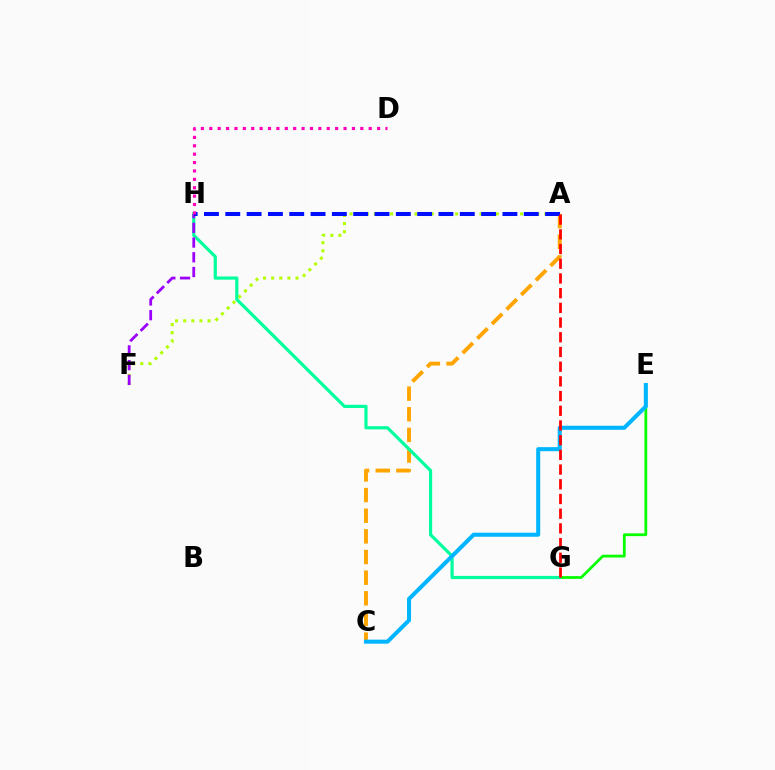{('E', 'G'): [{'color': '#08ff00', 'line_style': 'solid', 'thickness': 2.01}], ('A', 'F'): [{'color': '#b3ff00', 'line_style': 'dotted', 'thickness': 2.21}], ('A', 'C'): [{'color': '#ffa500', 'line_style': 'dashed', 'thickness': 2.8}], ('G', 'H'): [{'color': '#00ff9d', 'line_style': 'solid', 'thickness': 2.29}], ('F', 'H'): [{'color': '#9b00ff', 'line_style': 'dashed', 'thickness': 2.0}], ('A', 'H'): [{'color': '#0010ff', 'line_style': 'dashed', 'thickness': 2.9}], ('C', 'E'): [{'color': '#00b5ff', 'line_style': 'solid', 'thickness': 2.91}], ('D', 'H'): [{'color': '#ff00bd', 'line_style': 'dotted', 'thickness': 2.28}], ('A', 'G'): [{'color': '#ff0000', 'line_style': 'dashed', 'thickness': 2.0}]}